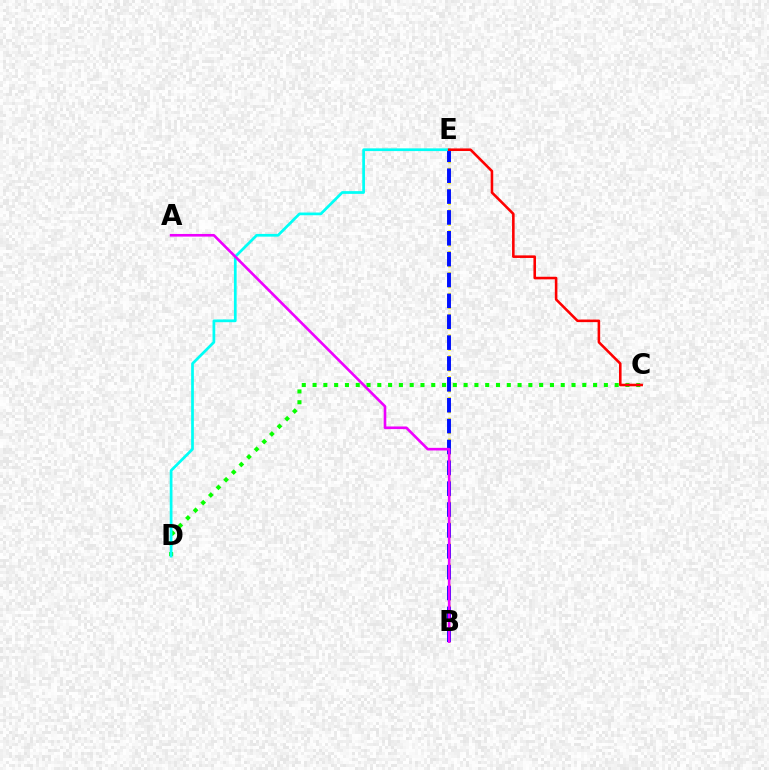{('B', 'E'): [{'color': '#fcf500', 'line_style': 'dotted', 'thickness': 1.89}, {'color': '#0010ff', 'line_style': 'dashed', 'thickness': 2.83}], ('C', 'D'): [{'color': '#08ff00', 'line_style': 'dotted', 'thickness': 2.93}], ('D', 'E'): [{'color': '#00fff6', 'line_style': 'solid', 'thickness': 1.96}], ('A', 'B'): [{'color': '#ee00ff', 'line_style': 'solid', 'thickness': 1.89}], ('C', 'E'): [{'color': '#ff0000', 'line_style': 'solid', 'thickness': 1.86}]}